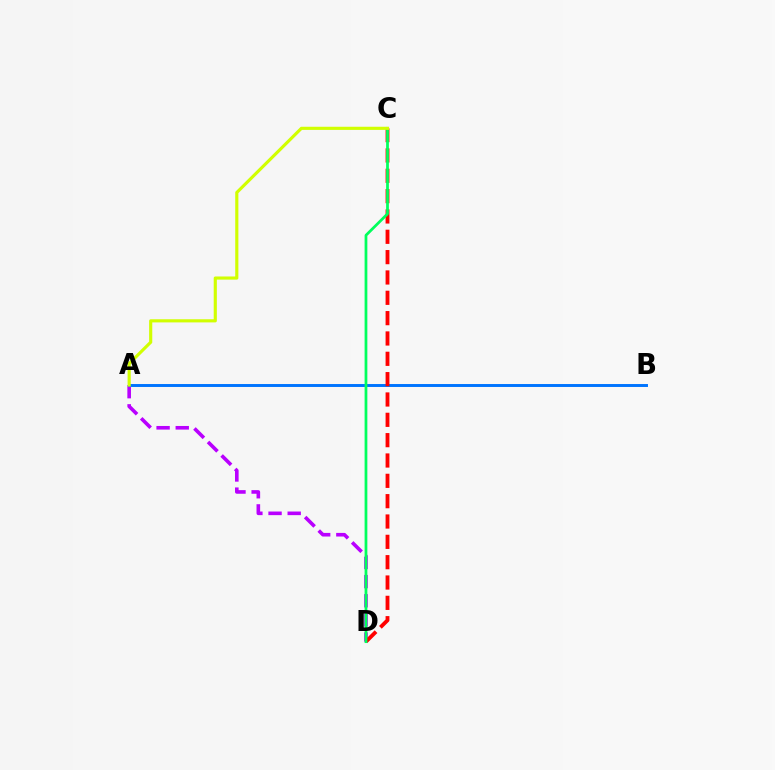{('A', 'D'): [{'color': '#b900ff', 'line_style': 'dashed', 'thickness': 2.6}], ('A', 'B'): [{'color': '#0074ff', 'line_style': 'solid', 'thickness': 2.11}], ('C', 'D'): [{'color': '#ff0000', 'line_style': 'dashed', 'thickness': 2.76}, {'color': '#00ff5c', 'line_style': 'solid', 'thickness': 1.98}], ('A', 'C'): [{'color': '#d1ff00', 'line_style': 'solid', 'thickness': 2.26}]}